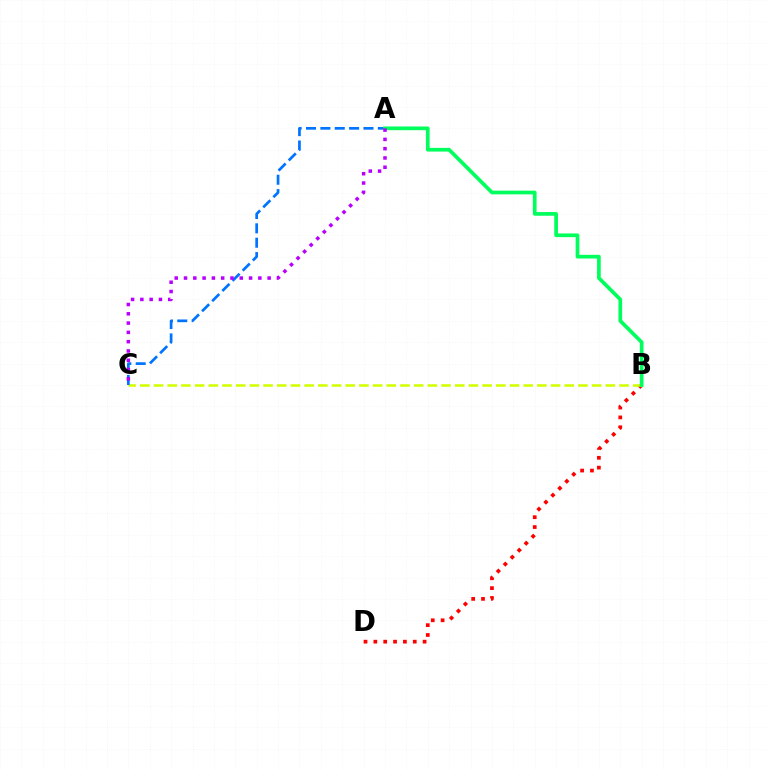{('B', 'D'): [{'color': '#ff0000', 'line_style': 'dotted', 'thickness': 2.68}], ('B', 'C'): [{'color': '#d1ff00', 'line_style': 'dashed', 'thickness': 1.86}], ('A', 'C'): [{'color': '#0074ff', 'line_style': 'dashed', 'thickness': 1.95}, {'color': '#b900ff', 'line_style': 'dotted', 'thickness': 2.52}], ('A', 'B'): [{'color': '#00ff5c', 'line_style': 'solid', 'thickness': 2.66}]}